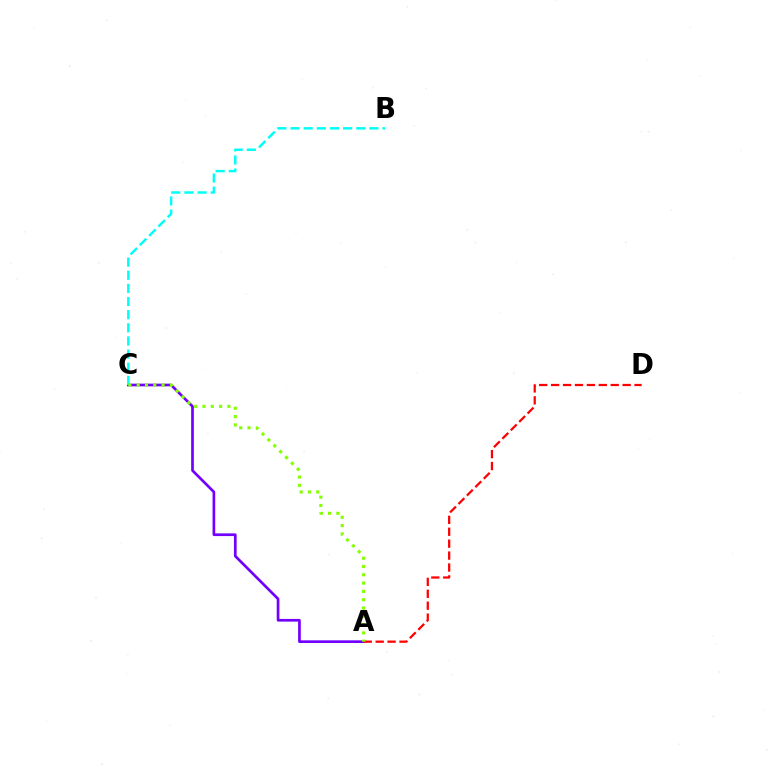{('A', 'C'): [{'color': '#7200ff', 'line_style': 'solid', 'thickness': 1.94}, {'color': '#84ff00', 'line_style': 'dotted', 'thickness': 2.25}], ('B', 'C'): [{'color': '#00fff6', 'line_style': 'dashed', 'thickness': 1.79}], ('A', 'D'): [{'color': '#ff0000', 'line_style': 'dashed', 'thickness': 1.62}]}